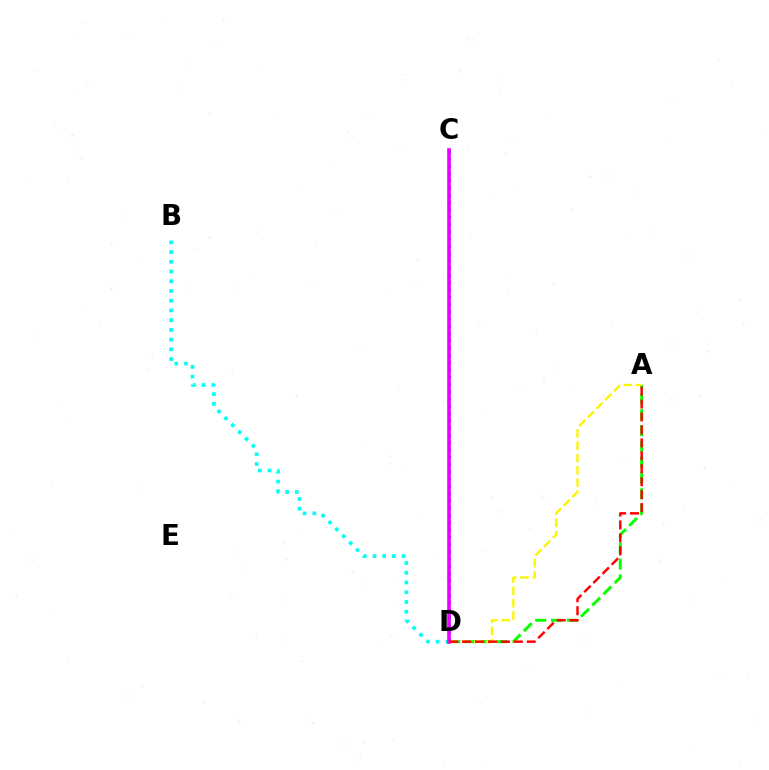{('B', 'D'): [{'color': '#00fff6', 'line_style': 'dotted', 'thickness': 2.64}], ('A', 'D'): [{'color': '#08ff00', 'line_style': 'dashed', 'thickness': 2.15}, {'color': '#fcf500', 'line_style': 'dashed', 'thickness': 1.67}, {'color': '#ff0000', 'line_style': 'dashed', 'thickness': 1.76}], ('C', 'D'): [{'color': '#0010ff', 'line_style': 'dotted', 'thickness': 1.98}, {'color': '#ee00ff', 'line_style': 'solid', 'thickness': 2.62}]}